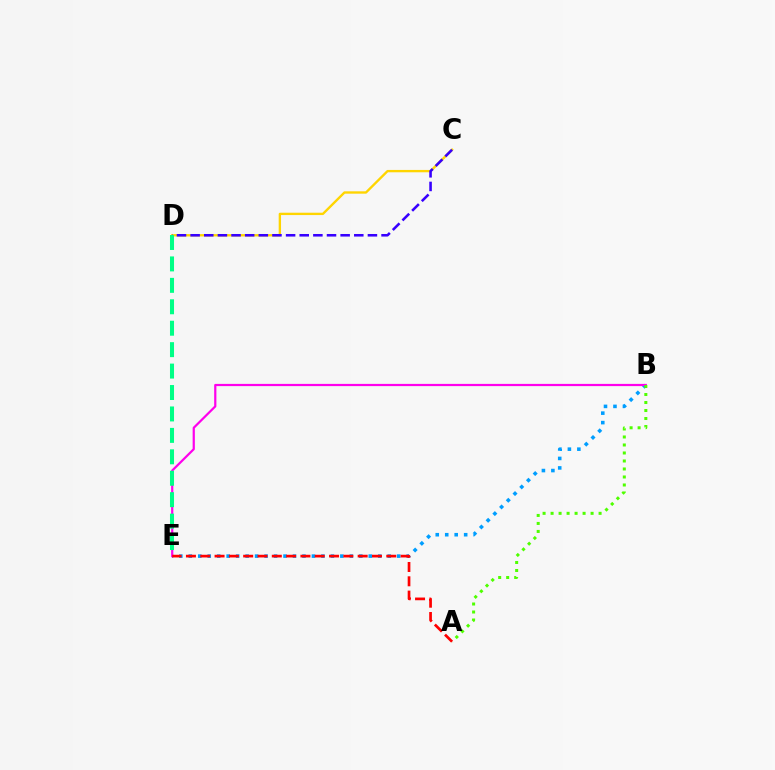{('B', 'E'): [{'color': '#009eff', 'line_style': 'dotted', 'thickness': 2.57}, {'color': '#ff00ed', 'line_style': 'solid', 'thickness': 1.59}], ('C', 'D'): [{'color': '#ffd500', 'line_style': 'solid', 'thickness': 1.69}, {'color': '#3700ff', 'line_style': 'dashed', 'thickness': 1.85}], ('A', 'B'): [{'color': '#4fff00', 'line_style': 'dotted', 'thickness': 2.17}], ('D', 'E'): [{'color': '#00ff86', 'line_style': 'dashed', 'thickness': 2.91}], ('A', 'E'): [{'color': '#ff0000', 'line_style': 'dashed', 'thickness': 1.94}]}